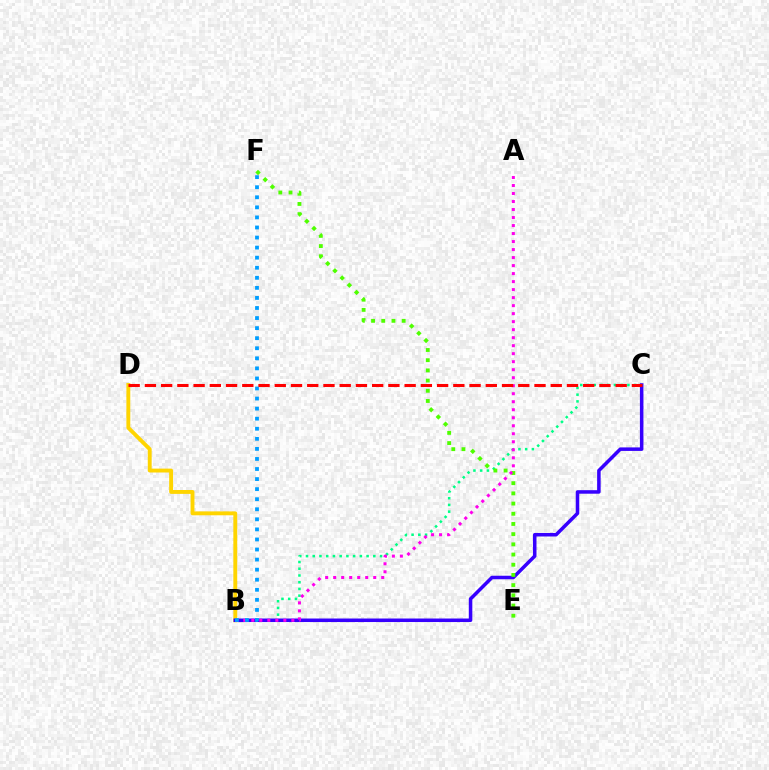{('B', 'C'): [{'color': '#00ff86', 'line_style': 'dotted', 'thickness': 1.83}, {'color': '#3700ff', 'line_style': 'solid', 'thickness': 2.54}], ('B', 'D'): [{'color': '#ffd500', 'line_style': 'solid', 'thickness': 2.8}], ('E', 'F'): [{'color': '#4fff00', 'line_style': 'dotted', 'thickness': 2.77}], ('A', 'B'): [{'color': '#ff00ed', 'line_style': 'dotted', 'thickness': 2.18}], ('B', 'F'): [{'color': '#009eff', 'line_style': 'dotted', 'thickness': 2.73}], ('C', 'D'): [{'color': '#ff0000', 'line_style': 'dashed', 'thickness': 2.21}]}